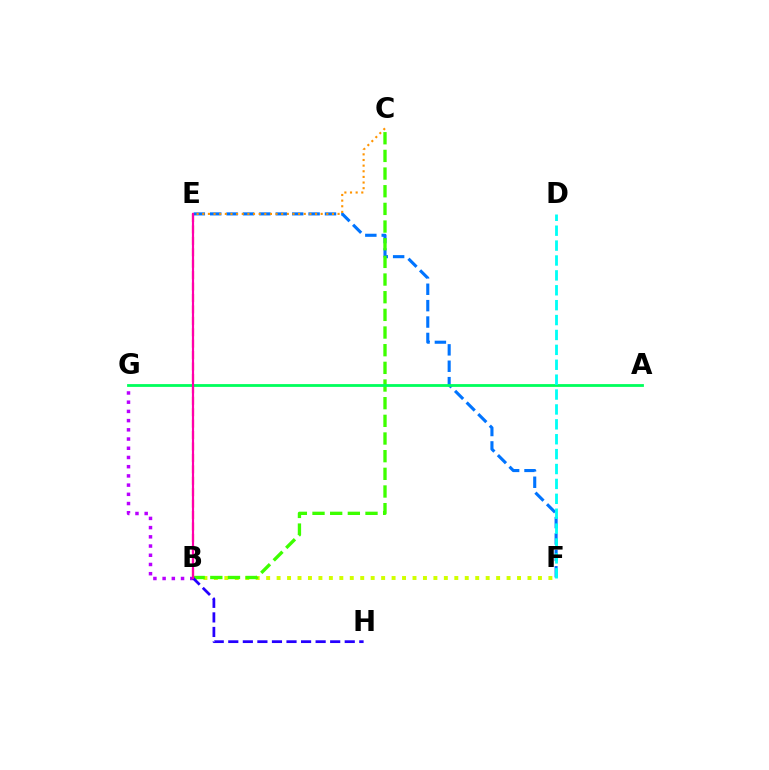{('B', 'F'): [{'color': '#d1ff00', 'line_style': 'dotted', 'thickness': 2.84}], ('E', 'F'): [{'color': '#0074ff', 'line_style': 'dashed', 'thickness': 2.23}], ('B', 'E'): [{'color': '#ff0000', 'line_style': 'dashed', 'thickness': 1.55}, {'color': '#ff00ac', 'line_style': 'solid', 'thickness': 1.56}], ('B', 'C'): [{'color': '#3dff00', 'line_style': 'dashed', 'thickness': 2.4}], ('B', 'G'): [{'color': '#b900ff', 'line_style': 'dotted', 'thickness': 2.5}], ('B', 'H'): [{'color': '#2500ff', 'line_style': 'dashed', 'thickness': 1.98}], ('A', 'G'): [{'color': '#00ff5c', 'line_style': 'solid', 'thickness': 2.01}], ('D', 'F'): [{'color': '#00fff6', 'line_style': 'dashed', 'thickness': 2.02}], ('C', 'E'): [{'color': '#ff9400', 'line_style': 'dotted', 'thickness': 1.53}]}